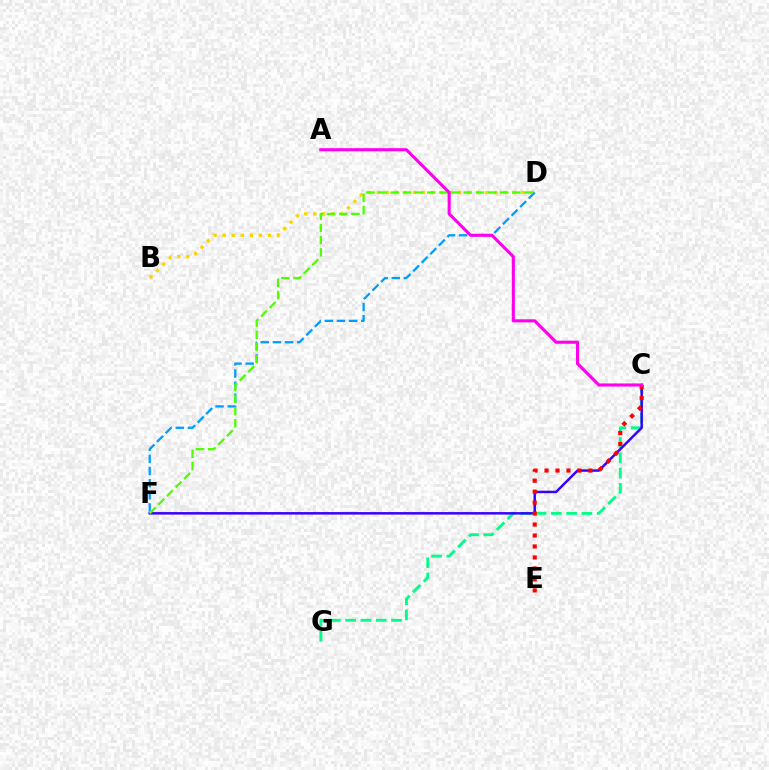{('B', 'D'): [{'color': '#ffd500', 'line_style': 'dotted', 'thickness': 2.46}], ('D', 'F'): [{'color': '#009eff', 'line_style': 'dashed', 'thickness': 1.65}, {'color': '#4fff00', 'line_style': 'dashed', 'thickness': 1.65}], ('C', 'G'): [{'color': '#00ff86', 'line_style': 'dashed', 'thickness': 2.08}], ('C', 'F'): [{'color': '#3700ff', 'line_style': 'solid', 'thickness': 1.78}], ('C', 'E'): [{'color': '#ff0000', 'line_style': 'dotted', 'thickness': 2.98}], ('A', 'C'): [{'color': '#ff00ed', 'line_style': 'solid', 'thickness': 2.22}]}